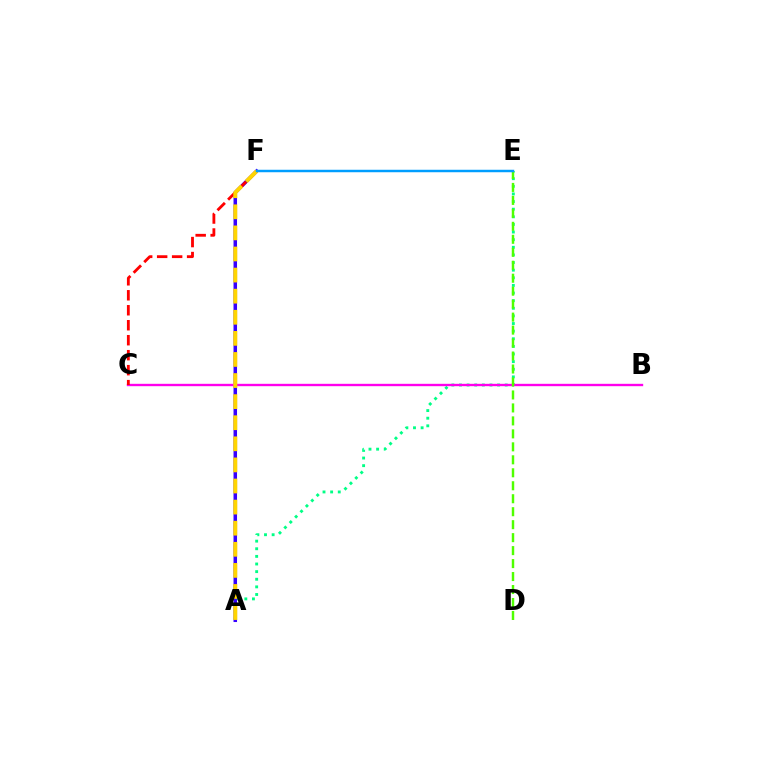{('A', 'E'): [{'color': '#00ff86', 'line_style': 'dotted', 'thickness': 2.07}], ('A', 'F'): [{'color': '#3700ff', 'line_style': 'solid', 'thickness': 2.53}, {'color': '#ffd500', 'line_style': 'dashed', 'thickness': 2.87}], ('B', 'C'): [{'color': '#ff00ed', 'line_style': 'solid', 'thickness': 1.71}], ('C', 'F'): [{'color': '#ff0000', 'line_style': 'dashed', 'thickness': 2.03}], ('D', 'E'): [{'color': '#4fff00', 'line_style': 'dashed', 'thickness': 1.76}], ('E', 'F'): [{'color': '#009eff', 'line_style': 'solid', 'thickness': 1.78}]}